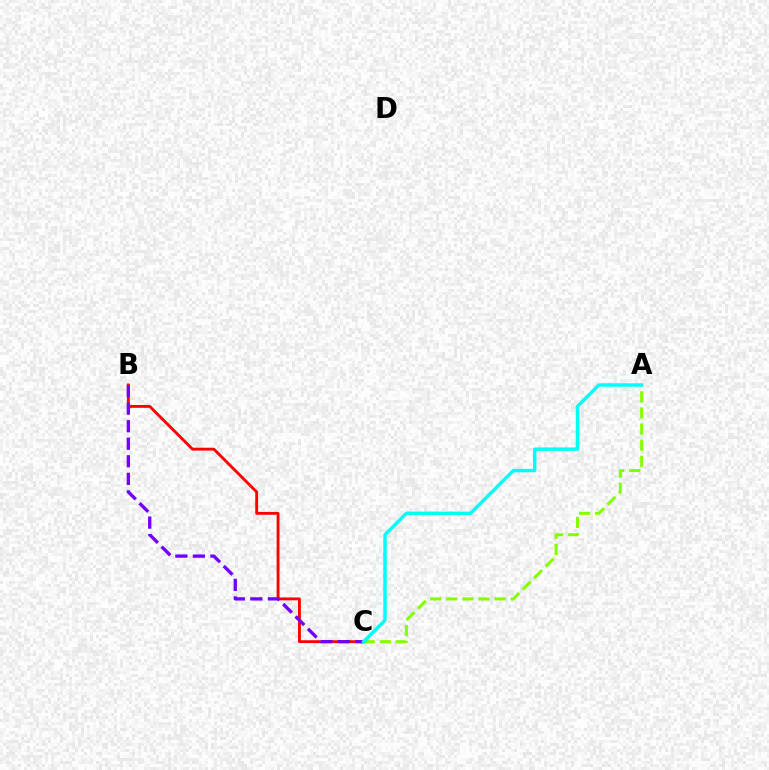{('A', 'C'): [{'color': '#84ff00', 'line_style': 'dashed', 'thickness': 2.19}, {'color': '#00fff6', 'line_style': 'solid', 'thickness': 2.48}], ('B', 'C'): [{'color': '#ff0000', 'line_style': 'solid', 'thickness': 2.06}, {'color': '#7200ff', 'line_style': 'dashed', 'thickness': 2.38}]}